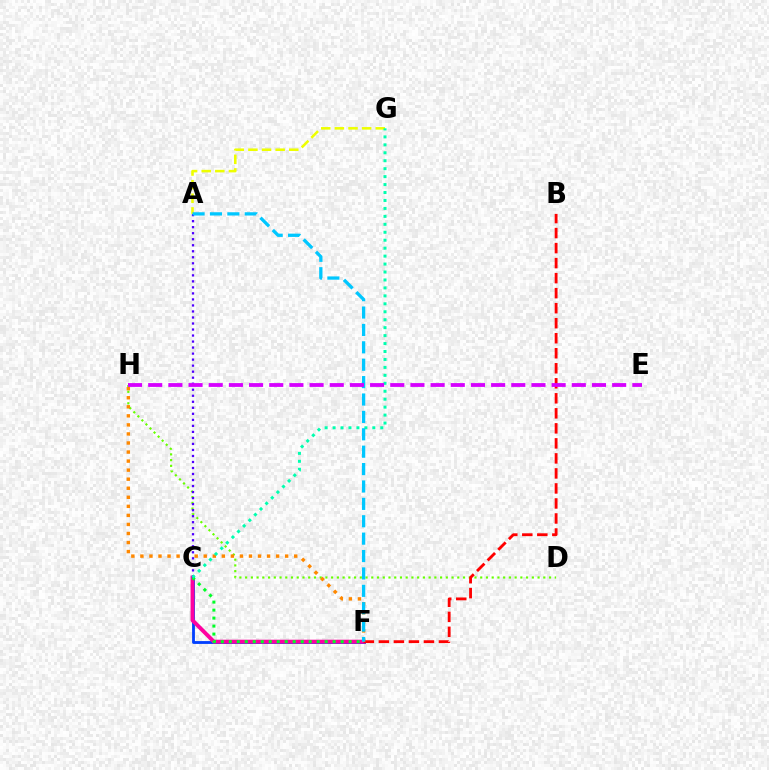{('A', 'G'): [{'color': '#eeff00', 'line_style': 'dashed', 'thickness': 1.85}], ('D', 'H'): [{'color': '#66ff00', 'line_style': 'dotted', 'thickness': 1.56}], ('C', 'F'): [{'color': '#003fff', 'line_style': 'solid', 'thickness': 2.03}, {'color': '#ff00a0', 'line_style': 'solid', 'thickness': 2.81}, {'color': '#00ff27', 'line_style': 'dotted', 'thickness': 2.17}], ('A', 'C'): [{'color': '#4f00ff', 'line_style': 'dotted', 'thickness': 1.64}], ('B', 'F'): [{'color': '#ff0000', 'line_style': 'dashed', 'thickness': 2.04}], ('F', 'H'): [{'color': '#ff8800', 'line_style': 'dotted', 'thickness': 2.46}], ('C', 'G'): [{'color': '#00ffaf', 'line_style': 'dotted', 'thickness': 2.16}], ('A', 'F'): [{'color': '#00c7ff', 'line_style': 'dashed', 'thickness': 2.36}], ('E', 'H'): [{'color': '#d600ff', 'line_style': 'dashed', 'thickness': 2.74}]}